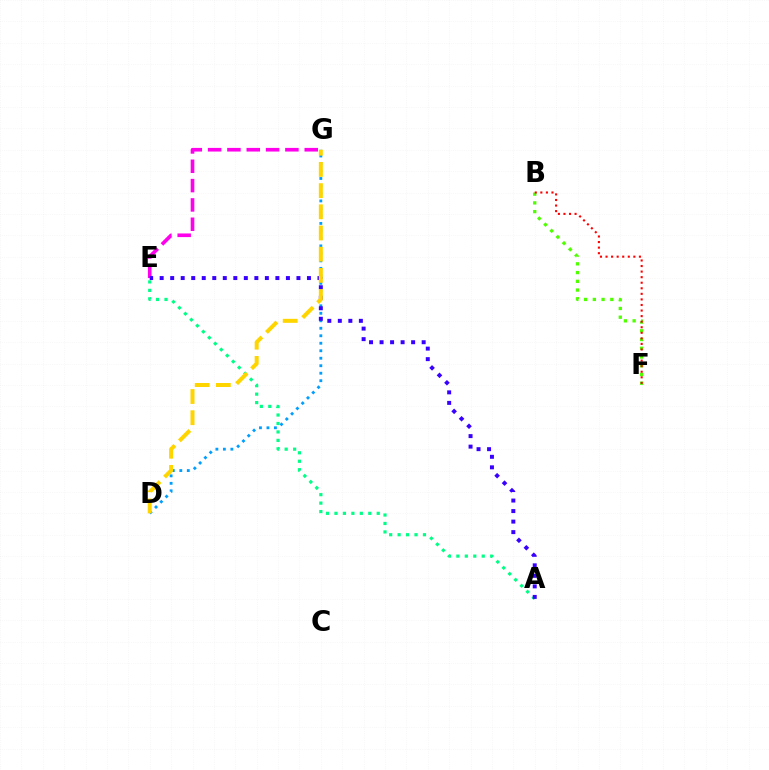{('E', 'G'): [{'color': '#ff00ed', 'line_style': 'dashed', 'thickness': 2.63}], ('D', 'G'): [{'color': '#009eff', 'line_style': 'dotted', 'thickness': 2.04}, {'color': '#ffd500', 'line_style': 'dashed', 'thickness': 2.88}], ('A', 'E'): [{'color': '#00ff86', 'line_style': 'dotted', 'thickness': 2.3}, {'color': '#3700ff', 'line_style': 'dotted', 'thickness': 2.86}], ('B', 'F'): [{'color': '#4fff00', 'line_style': 'dotted', 'thickness': 2.37}, {'color': '#ff0000', 'line_style': 'dotted', 'thickness': 1.51}]}